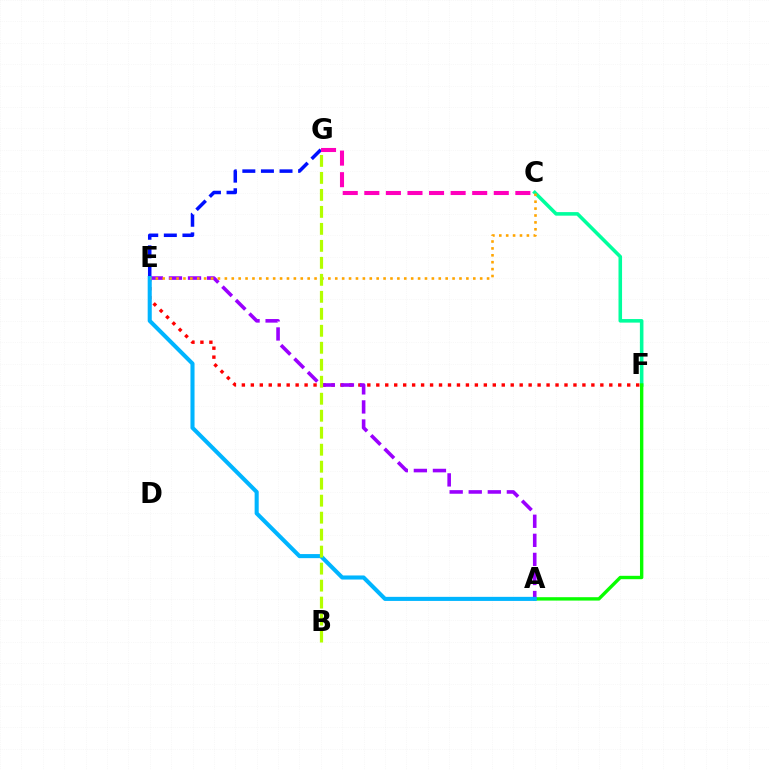{('C', 'F'): [{'color': '#00ff9d', 'line_style': 'solid', 'thickness': 2.56}], ('A', 'F'): [{'color': '#08ff00', 'line_style': 'solid', 'thickness': 2.44}], ('E', 'G'): [{'color': '#0010ff', 'line_style': 'dashed', 'thickness': 2.53}], ('E', 'F'): [{'color': '#ff0000', 'line_style': 'dotted', 'thickness': 2.43}], ('A', 'E'): [{'color': '#9b00ff', 'line_style': 'dashed', 'thickness': 2.59}, {'color': '#00b5ff', 'line_style': 'solid', 'thickness': 2.93}], ('C', 'G'): [{'color': '#ff00bd', 'line_style': 'dashed', 'thickness': 2.93}], ('C', 'E'): [{'color': '#ffa500', 'line_style': 'dotted', 'thickness': 1.87}], ('B', 'G'): [{'color': '#b3ff00', 'line_style': 'dashed', 'thickness': 2.31}]}